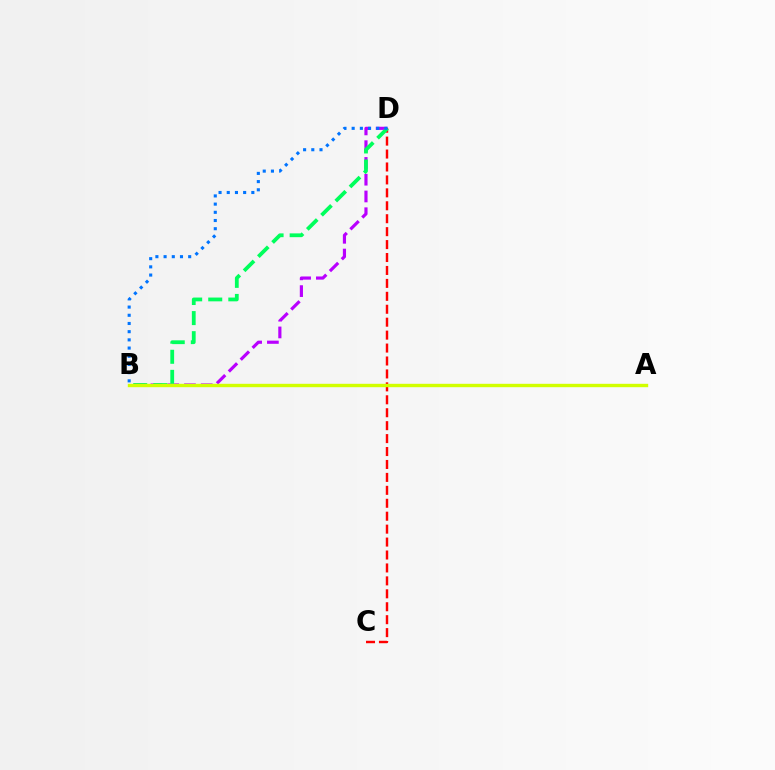{('B', 'D'): [{'color': '#b900ff', 'line_style': 'dashed', 'thickness': 2.28}, {'color': '#00ff5c', 'line_style': 'dashed', 'thickness': 2.73}, {'color': '#0074ff', 'line_style': 'dotted', 'thickness': 2.23}], ('C', 'D'): [{'color': '#ff0000', 'line_style': 'dashed', 'thickness': 1.76}], ('A', 'B'): [{'color': '#d1ff00', 'line_style': 'solid', 'thickness': 2.44}]}